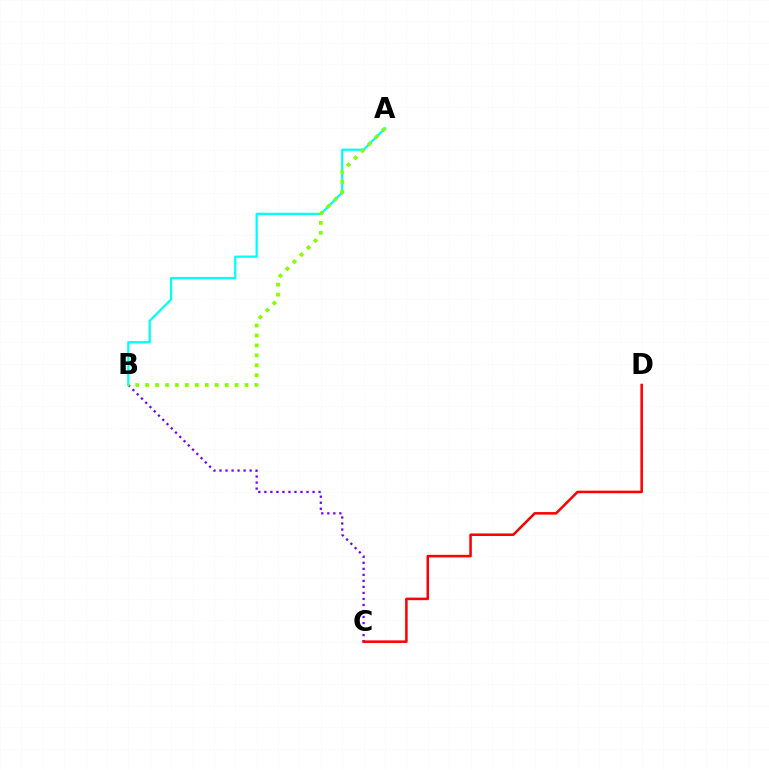{('B', 'C'): [{'color': '#7200ff', 'line_style': 'dotted', 'thickness': 1.64}], ('A', 'B'): [{'color': '#00fff6', 'line_style': 'solid', 'thickness': 1.62}, {'color': '#84ff00', 'line_style': 'dotted', 'thickness': 2.7}], ('C', 'D'): [{'color': '#ff0000', 'line_style': 'solid', 'thickness': 1.83}]}